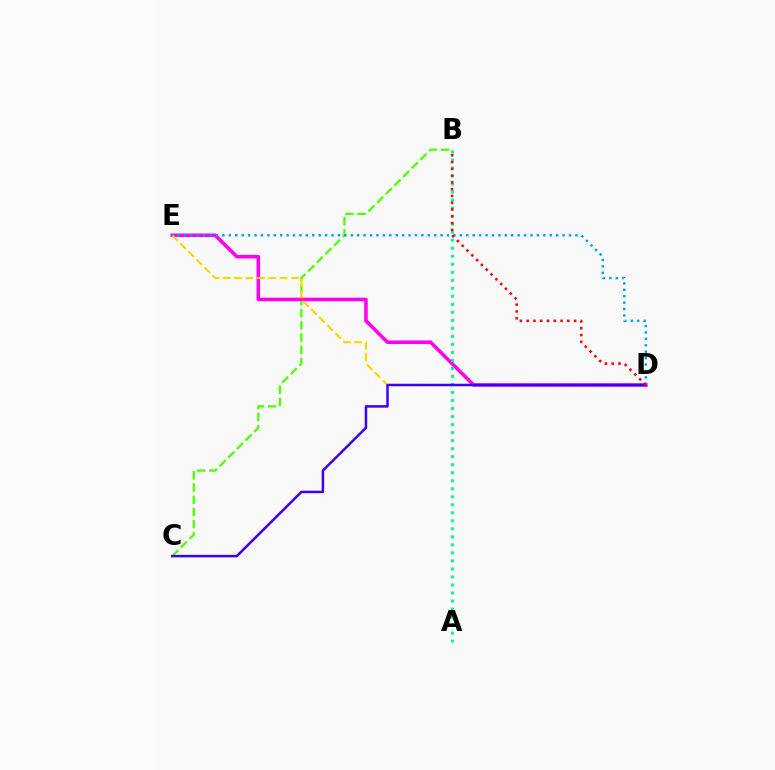{('B', 'C'): [{'color': '#4fff00', 'line_style': 'dashed', 'thickness': 1.66}], ('D', 'E'): [{'color': '#ff00ed', 'line_style': 'solid', 'thickness': 2.58}, {'color': '#ffd500', 'line_style': 'dashed', 'thickness': 1.54}, {'color': '#009eff', 'line_style': 'dotted', 'thickness': 1.74}], ('A', 'B'): [{'color': '#00ff86', 'line_style': 'dotted', 'thickness': 2.18}], ('C', 'D'): [{'color': '#3700ff', 'line_style': 'solid', 'thickness': 1.79}], ('B', 'D'): [{'color': '#ff0000', 'line_style': 'dotted', 'thickness': 1.84}]}